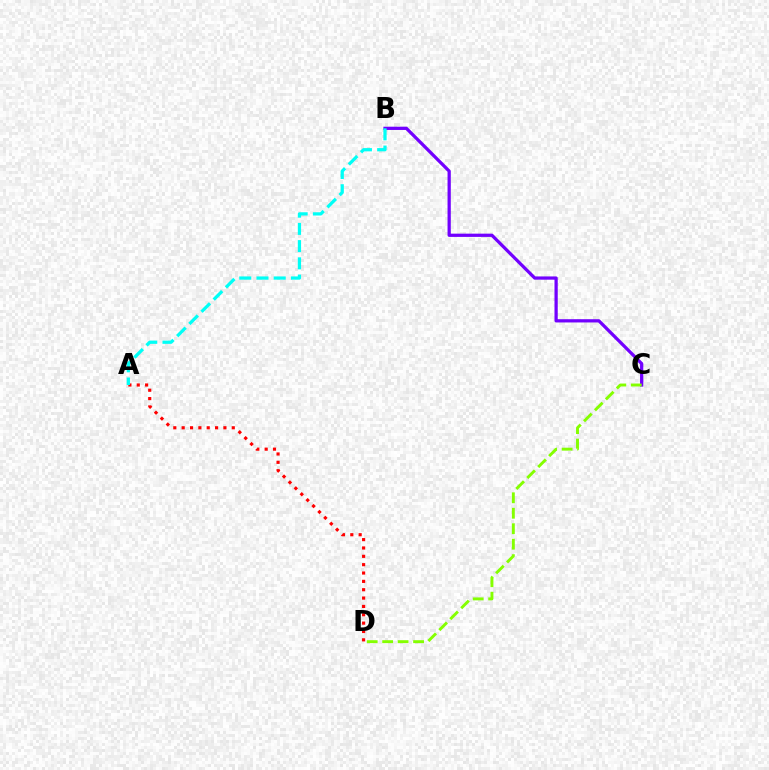{('B', 'C'): [{'color': '#7200ff', 'line_style': 'solid', 'thickness': 2.34}], ('A', 'D'): [{'color': '#ff0000', 'line_style': 'dotted', 'thickness': 2.27}], ('C', 'D'): [{'color': '#84ff00', 'line_style': 'dashed', 'thickness': 2.1}], ('A', 'B'): [{'color': '#00fff6', 'line_style': 'dashed', 'thickness': 2.34}]}